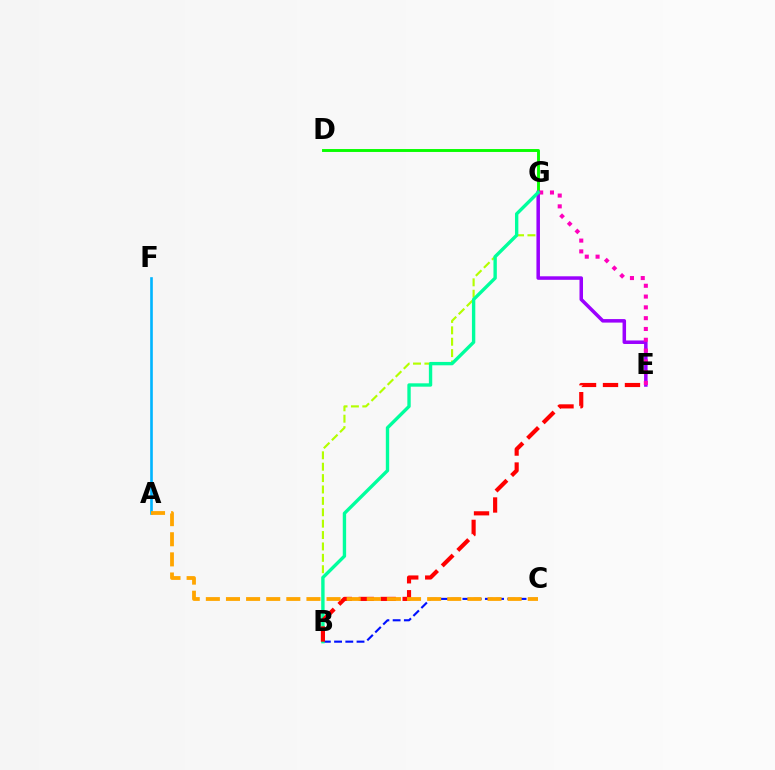{('B', 'C'): [{'color': '#0010ff', 'line_style': 'dashed', 'thickness': 1.53}], ('B', 'G'): [{'color': '#b3ff00', 'line_style': 'dashed', 'thickness': 1.55}, {'color': '#00ff9d', 'line_style': 'solid', 'thickness': 2.43}], ('D', 'G'): [{'color': '#08ff00', 'line_style': 'solid', 'thickness': 2.1}], ('E', 'G'): [{'color': '#9b00ff', 'line_style': 'solid', 'thickness': 2.53}, {'color': '#ff00bd', 'line_style': 'dotted', 'thickness': 2.93}], ('A', 'F'): [{'color': '#00b5ff', 'line_style': 'solid', 'thickness': 1.9}], ('B', 'E'): [{'color': '#ff0000', 'line_style': 'dashed', 'thickness': 2.98}], ('A', 'C'): [{'color': '#ffa500', 'line_style': 'dashed', 'thickness': 2.73}]}